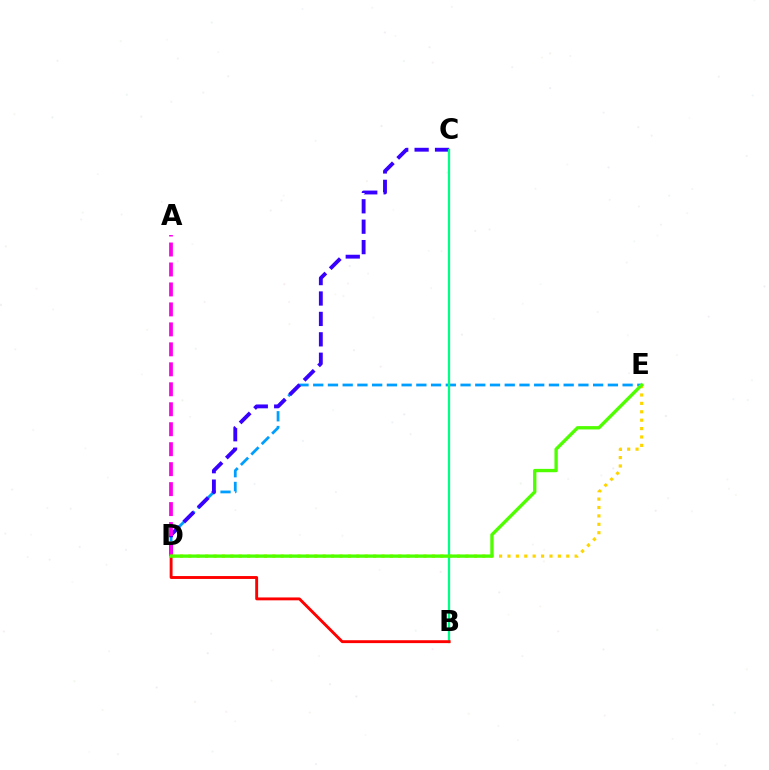{('D', 'E'): [{'color': '#009eff', 'line_style': 'dashed', 'thickness': 2.0}, {'color': '#ffd500', 'line_style': 'dotted', 'thickness': 2.28}, {'color': '#4fff00', 'line_style': 'solid', 'thickness': 2.41}], ('C', 'D'): [{'color': '#3700ff', 'line_style': 'dashed', 'thickness': 2.77}], ('A', 'D'): [{'color': '#ff00ed', 'line_style': 'dashed', 'thickness': 2.71}], ('B', 'C'): [{'color': '#00ff86', 'line_style': 'solid', 'thickness': 1.64}], ('B', 'D'): [{'color': '#ff0000', 'line_style': 'solid', 'thickness': 2.08}]}